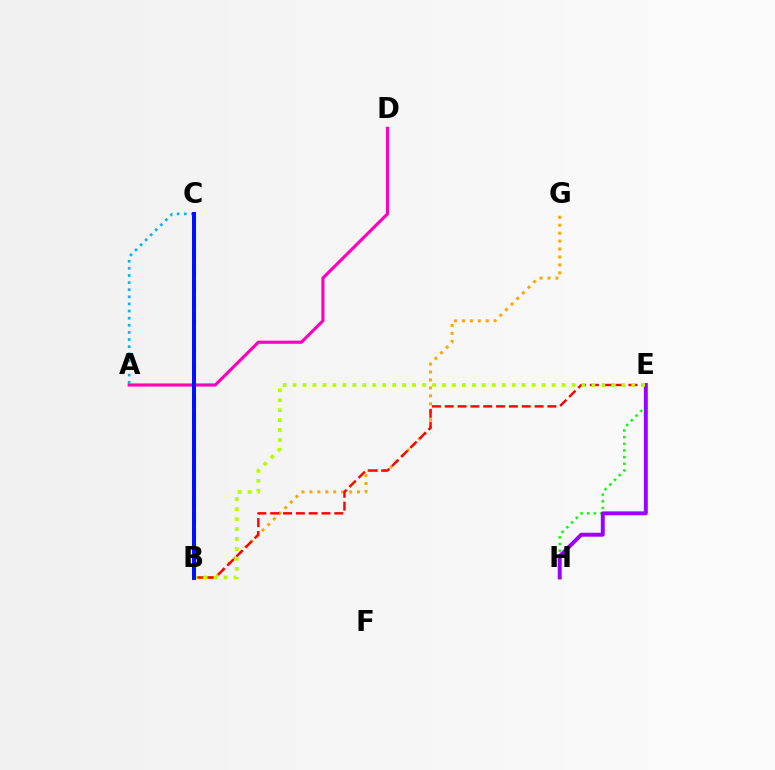{('E', 'H'): [{'color': '#08ff00', 'line_style': 'dotted', 'thickness': 1.81}, {'color': '#9b00ff', 'line_style': 'solid', 'thickness': 2.82}], ('B', 'G'): [{'color': '#ffa500', 'line_style': 'dotted', 'thickness': 2.16}], ('A', 'C'): [{'color': '#00b5ff', 'line_style': 'dotted', 'thickness': 1.93}], ('B', 'C'): [{'color': '#00ff9d', 'line_style': 'dashed', 'thickness': 2.25}, {'color': '#0010ff', 'line_style': 'solid', 'thickness': 2.87}], ('B', 'E'): [{'color': '#ff0000', 'line_style': 'dashed', 'thickness': 1.74}, {'color': '#b3ff00', 'line_style': 'dotted', 'thickness': 2.71}], ('A', 'D'): [{'color': '#ff00bd', 'line_style': 'solid', 'thickness': 2.25}]}